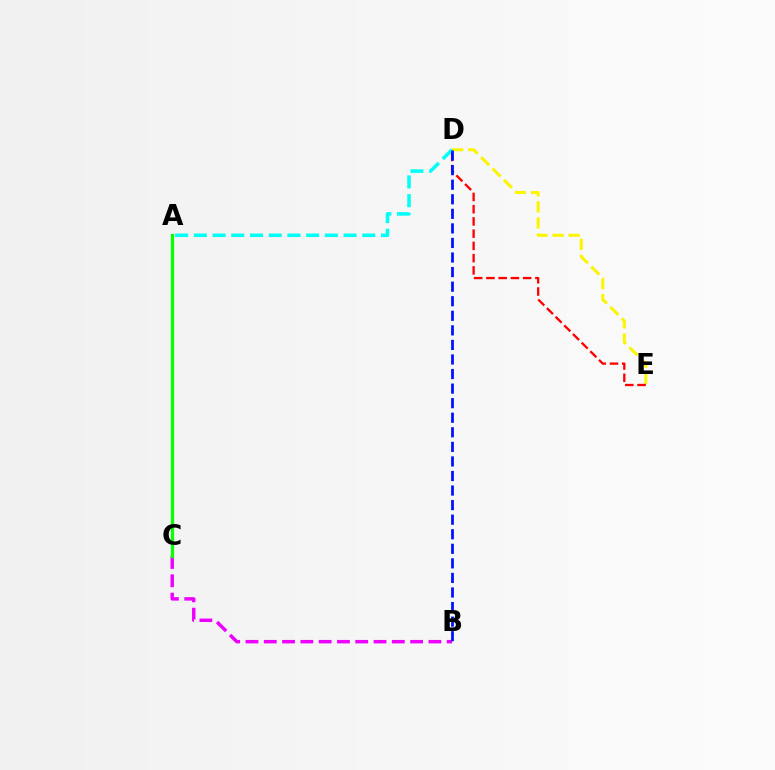{('D', 'E'): [{'color': '#fcf500', 'line_style': 'dashed', 'thickness': 2.18}, {'color': '#ff0000', 'line_style': 'dashed', 'thickness': 1.66}], ('A', 'D'): [{'color': '#00fff6', 'line_style': 'dashed', 'thickness': 2.54}], ('B', 'C'): [{'color': '#ee00ff', 'line_style': 'dashed', 'thickness': 2.49}], ('B', 'D'): [{'color': '#0010ff', 'line_style': 'dashed', 'thickness': 1.98}], ('A', 'C'): [{'color': '#08ff00', 'line_style': 'solid', 'thickness': 2.35}]}